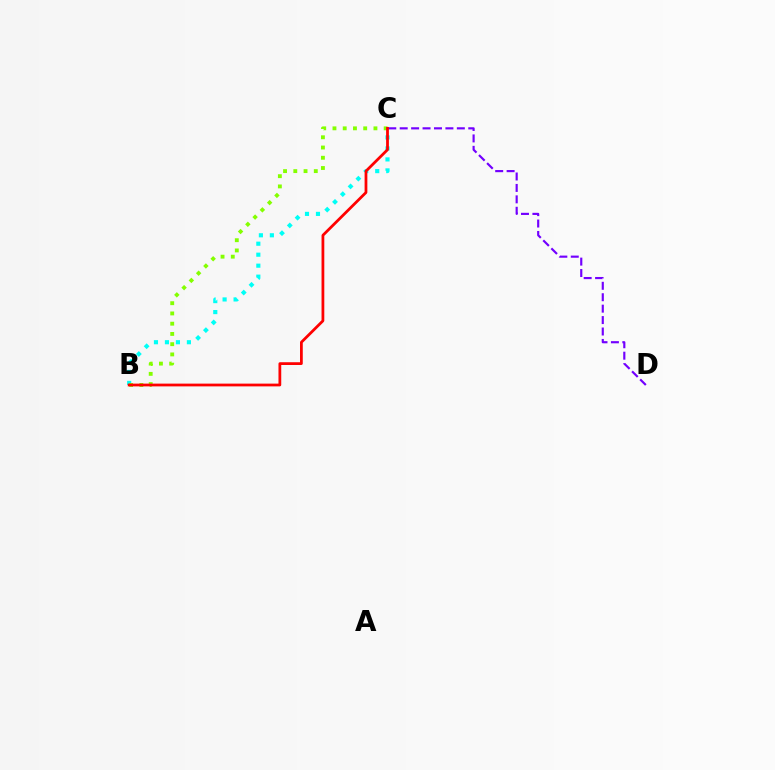{('B', 'C'): [{'color': '#00fff6', 'line_style': 'dotted', 'thickness': 2.98}, {'color': '#84ff00', 'line_style': 'dotted', 'thickness': 2.78}, {'color': '#ff0000', 'line_style': 'solid', 'thickness': 1.99}], ('C', 'D'): [{'color': '#7200ff', 'line_style': 'dashed', 'thickness': 1.55}]}